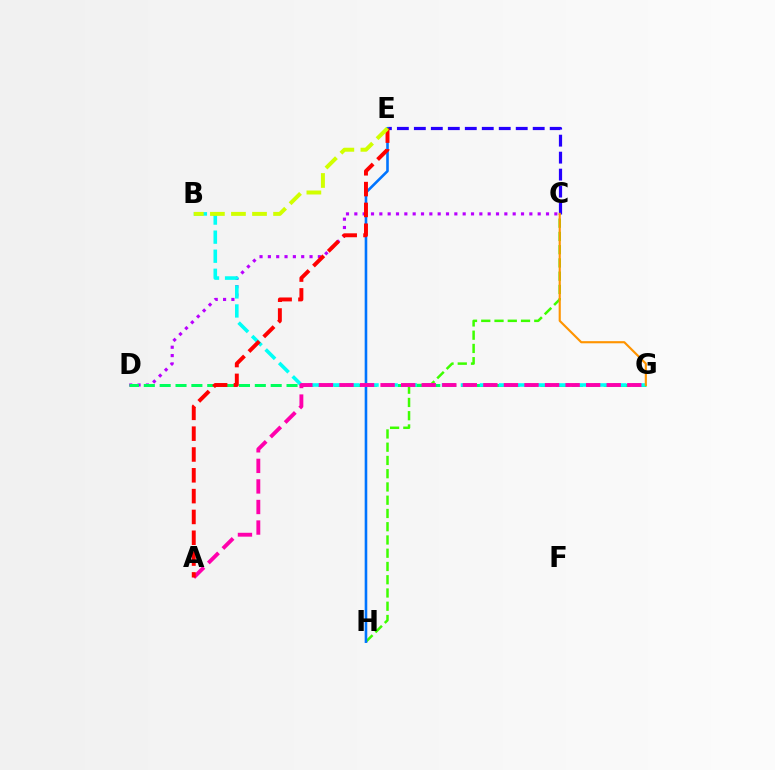{('C', 'E'): [{'color': '#2500ff', 'line_style': 'dashed', 'thickness': 2.31}], ('C', 'D'): [{'color': '#b900ff', 'line_style': 'dotted', 'thickness': 2.26}], ('C', 'H'): [{'color': '#3dff00', 'line_style': 'dashed', 'thickness': 1.8}], ('E', 'H'): [{'color': '#0074ff', 'line_style': 'solid', 'thickness': 1.87}], ('D', 'G'): [{'color': '#00ff5c', 'line_style': 'dashed', 'thickness': 2.15}], ('B', 'G'): [{'color': '#00fff6', 'line_style': 'dashed', 'thickness': 2.59}], ('A', 'G'): [{'color': '#ff00ac', 'line_style': 'dashed', 'thickness': 2.79}], ('A', 'E'): [{'color': '#ff0000', 'line_style': 'dashed', 'thickness': 2.83}], ('B', 'E'): [{'color': '#d1ff00', 'line_style': 'dashed', 'thickness': 2.86}], ('C', 'G'): [{'color': '#ff9400', 'line_style': 'solid', 'thickness': 1.54}]}